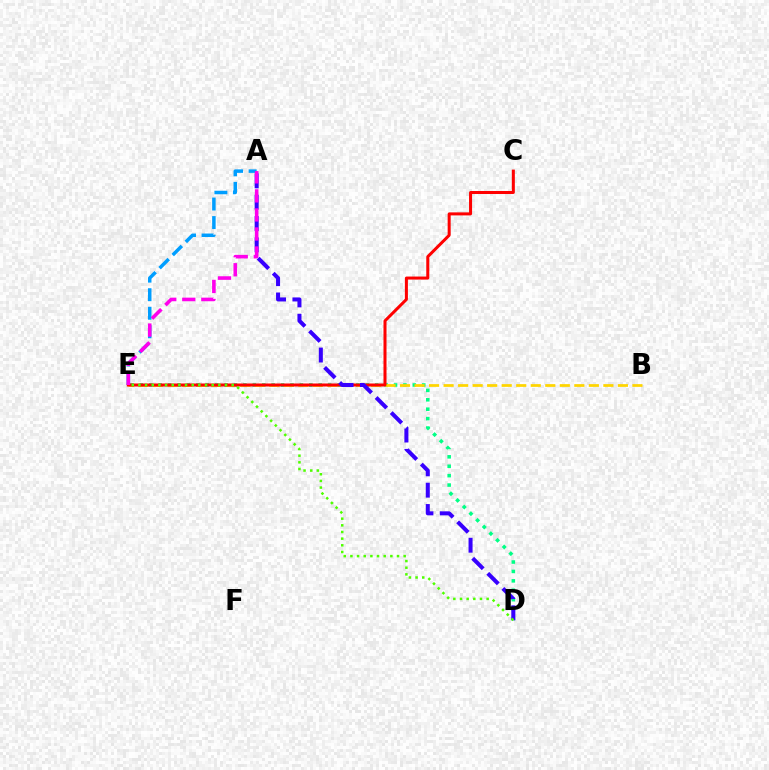{('D', 'E'): [{'color': '#00ff86', 'line_style': 'dotted', 'thickness': 2.56}, {'color': '#4fff00', 'line_style': 'dotted', 'thickness': 1.81}], ('B', 'E'): [{'color': '#ffd500', 'line_style': 'dashed', 'thickness': 1.97}], ('A', 'E'): [{'color': '#009eff', 'line_style': 'dashed', 'thickness': 2.52}, {'color': '#ff00ed', 'line_style': 'dashed', 'thickness': 2.59}], ('C', 'E'): [{'color': '#ff0000', 'line_style': 'solid', 'thickness': 2.17}], ('A', 'D'): [{'color': '#3700ff', 'line_style': 'dashed', 'thickness': 2.9}]}